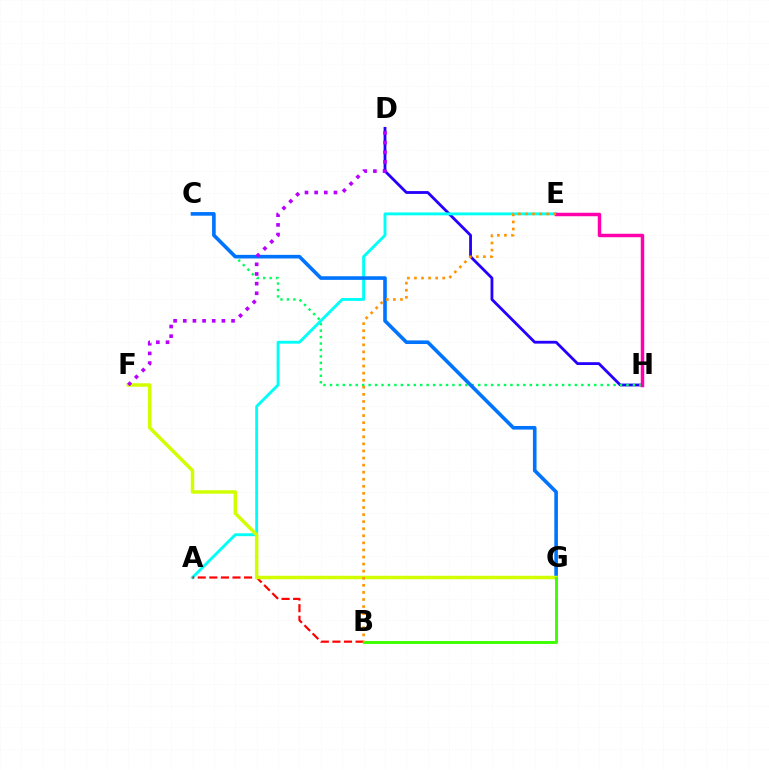{('D', 'H'): [{'color': '#2500ff', 'line_style': 'solid', 'thickness': 2.03}], ('C', 'H'): [{'color': '#00ff5c', 'line_style': 'dotted', 'thickness': 1.75}], ('A', 'E'): [{'color': '#00fff6', 'line_style': 'solid', 'thickness': 2.08}], ('A', 'B'): [{'color': '#ff0000', 'line_style': 'dashed', 'thickness': 1.57}], ('C', 'G'): [{'color': '#0074ff', 'line_style': 'solid', 'thickness': 2.6}], ('F', 'G'): [{'color': '#d1ff00', 'line_style': 'solid', 'thickness': 2.5}], ('E', 'H'): [{'color': '#ff00ac', 'line_style': 'solid', 'thickness': 2.5}], ('B', 'G'): [{'color': '#3dff00', 'line_style': 'solid', 'thickness': 2.11}], ('B', 'E'): [{'color': '#ff9400', 'line_style': 'dotted', 'thickness': 1.92}], ('D', 'F'): [{'color': '#b900ff', 'line_style': 'dotted', 'thickness': 2.62}]}